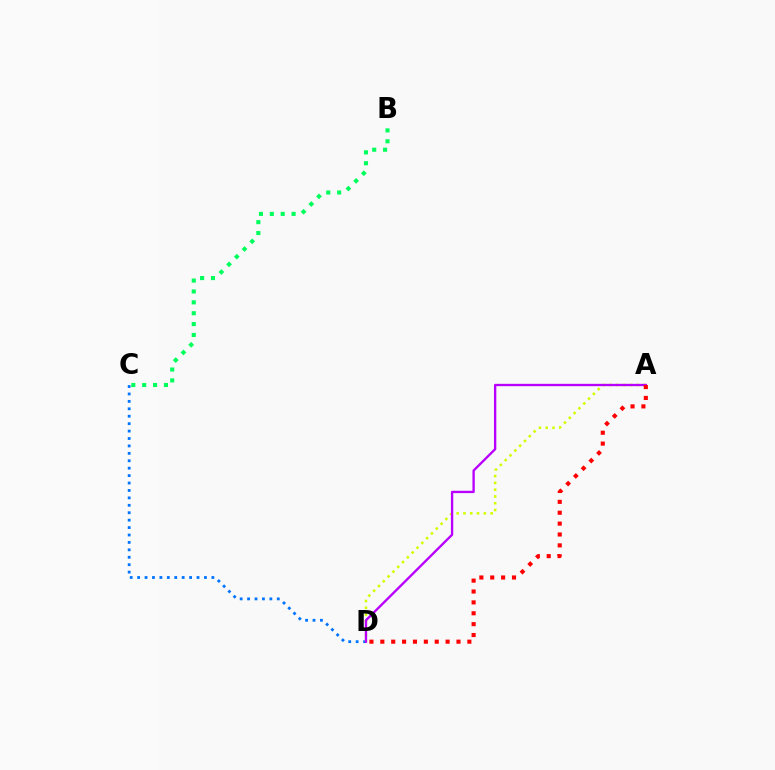{('C', 'D'): [{'color': '#0074ff', 'line_style': 'dotted', 'thickness': 2.02}], ('B', 'C'): [{'color': '#00ff5c', 'line_style': 'dotted', 'thickness': 2.96}], ('A', 'D'): [{'color': '#d1ff00', 'line_style': 'dotted', 'thickness': 1.85}, {'color': '#b900ff', 'line_style': 'solid', 'thickness': 1.68}, {'color': '#ff0000', 'line_style': 'dotted', 'thickness': 2.96}]}